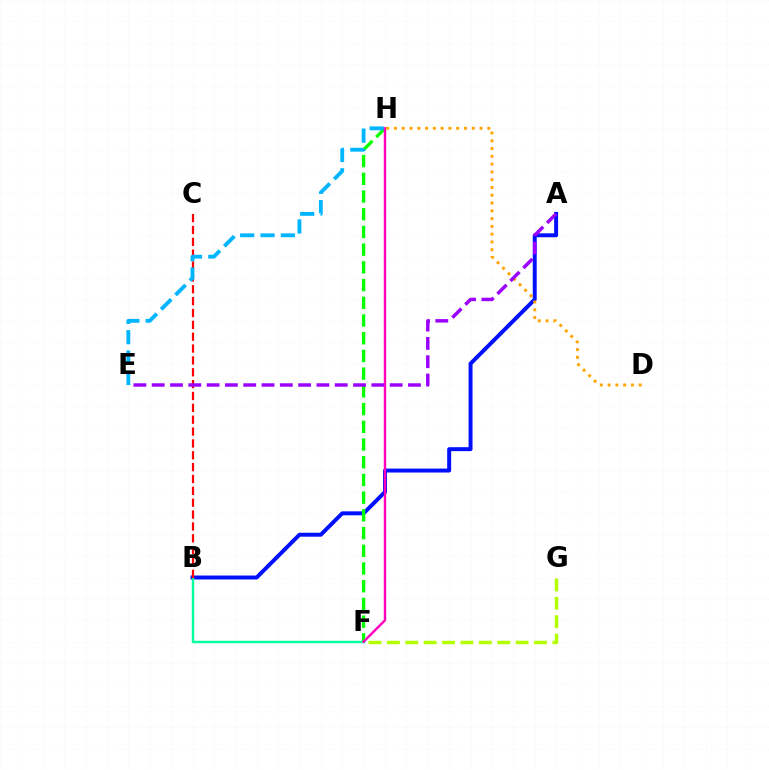{('A', 'B'): [{'color': '#0010ff', 'line_style': 'solid', 'thickness': 2.85}], ('B', 'F'): [{'color': '#00ff9d', 'line_style': 'solid', 'thickness': 1.75}], ('F', 'G'): [{'color': '#b3ff00', 'line_style': 'dashed', 'thickness': 2.5}], ('B', 'C'): [{'color': '#ff0000', 'line_style': 'dashed', 'thickness': 1.61}], ('F', 'H'): [{'color': '#08ff00', 'line_style': 'dashed', 'thickness': 2.41}, {'color': '#ff00bd', 'line_style': 'solid', 'thickness': 1.75}], ('E', 'H'): [{'color': '#00b5ff', 'line_style': 'dashed', 'thickness': 2.76}], ('D', 'H'): [{'color': '#ffa500', 'line_style': 'dotted', 'thickness': 2.11}], ('A', 'E'): [{'color': '#9b00ff', 'line_style': 'dashed', 'thickness': 2.49}]}